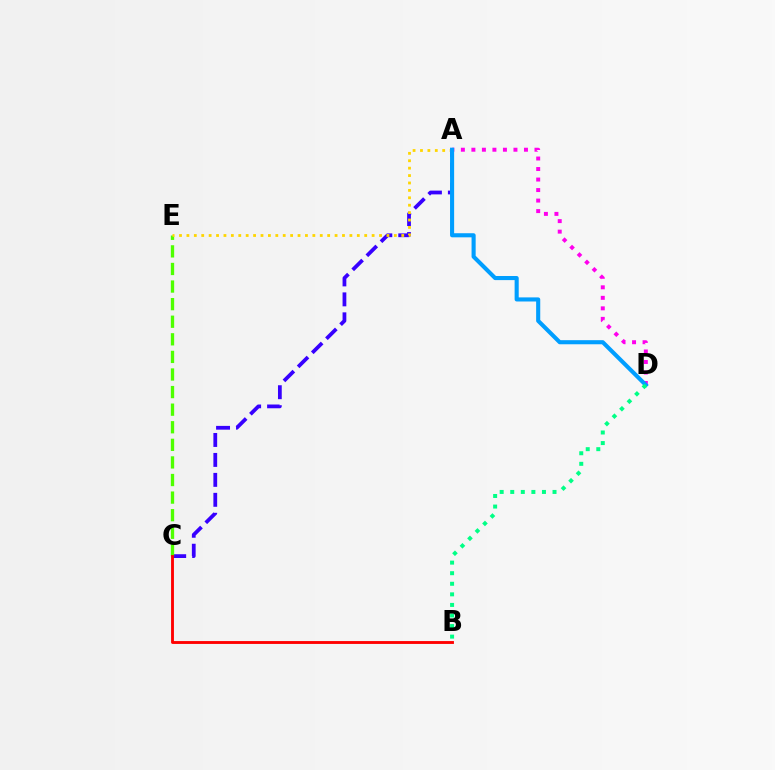{('A', 'C'): [{'color': '#3700ff', 'line_style': 'dashed', 'thickness': 2.71}], ('A', 'D'): [{'color': '#ff00ed', 'line_style': 'dotted', 'thickness': 2.86}, {'color': '#009eff', 'line_style': 'solid', 'thickness': 2.95}], ('C', 'E'): [{'color': '#4fff00', 'line_style': 'dashed', 'thickness': 2.39}], ('A', 'E'): [{'color': '#ffd500', 'line_style': 'dotted', 'thickness': 2.01}], ('B', 'C'): [{'color': '#ff0000', 'line_style': 'solid', 'thickness': 2.07}], ('B', 'D'): [{'color': '#00ff86', 'line_style': 'dotted', 'thickness': 2.87}]}